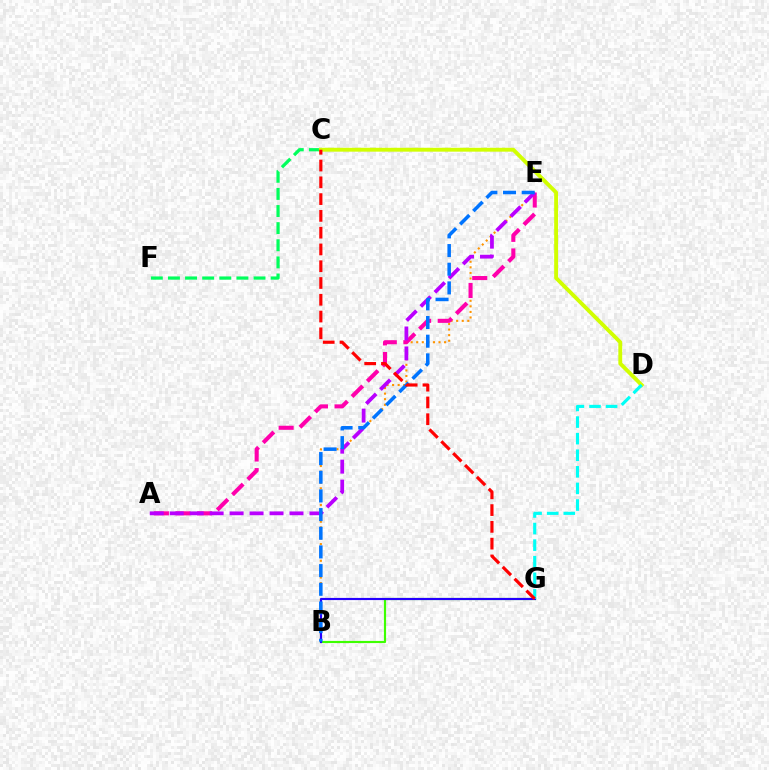{('C', 'F'): [{'color': '#00ff5c', 'line_style': 'dashed', 'thickness': 2.33}], ('B', 'G'): [{'color': '#3dff00', 'line_style': 'solid', 'thickness': 1.56}, {'color': '#2500ff', 'line_style': 'solid', 'thickness': 1.55}], ('B', 'E'): [{'color': '#ff9400', 'line_style': 'dotted', 'thickness': 1.51}, {'color': '#0074ff', 'line_style': 'dashed', 'thickness': 2.54}], ('C', 'D'): [{'color': '#d1ff00', 'line_style': 'solid', 'thickness': 2.79}], ('A', 'E'): [{'color': '#ff00ac', 'line_style': 'dashed', 'thickness': 2.93}, {'color': '#b900ff', 'line_style': 'dashed', 'thickness': 2.71}], ('D', 'G'): [{'color': '#00fff6', 'line_style': 'dashed', 'thickness': 2.25}], ('C', 'G'): [{'color': '#ff0000', 'line_style': 'dashed', 'thickness': 2.28}]}